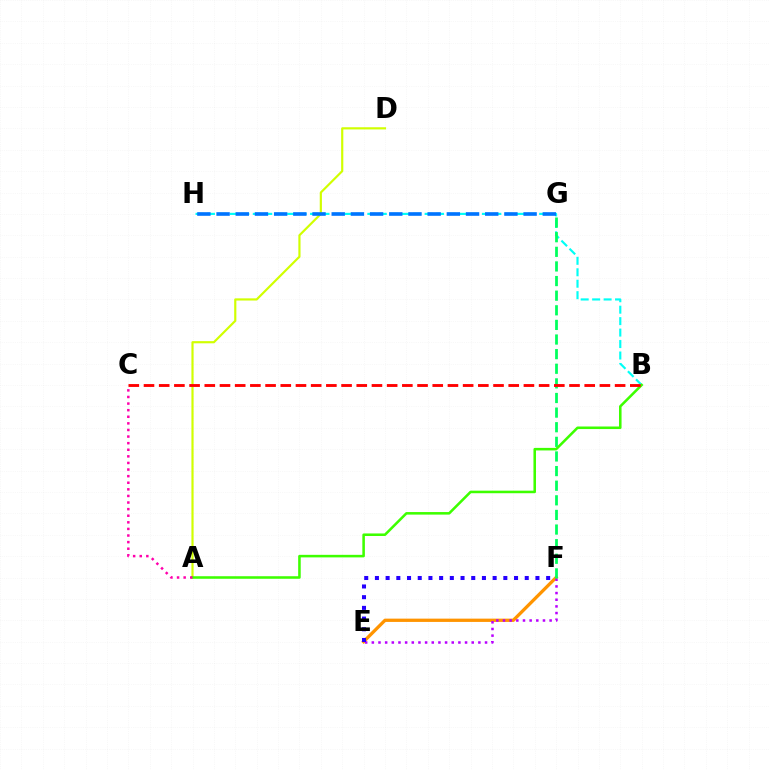{('E', 'F'): [{'color': '#ff9400', 'line_style': 'solid', 'thickness': 2.37}, {'color': '#b900ff', 'line_style': 'dotted', 'thickness': 1.81}, {'color': '#2500ff', 'line_style': 'dotted', 'thickness': 2.91}], ('B', 'H'): [{'color': '#00fff6', 'line_style': 'dashed', 'thickness': 1.56}], ('A', 'D'): [{'color': '#d1ff00', 'line_style': 'solid', 'thickness': 1.57}], ('F', 'G'): [{'color': '#00ff5c', 'line_style': 'dashed', 'thickness': 1.99}], ('G', 'H'): [{'color': '#0074ff', 'line_style': 'dashed', 'thickness': 2.61}], ('A', 'B'): [{'color': '#3dff00', 'line_style': 'solid', 'thickness': 1.84}], ('B', 'C'): [{'color': '#ff0000', 'line_style': 'dashed', 'thickness': 2.06}], ('A', 'C'): [{'color': '#ff00ac', 'line_style': 'dotted', 'thickness': 1.79}]}